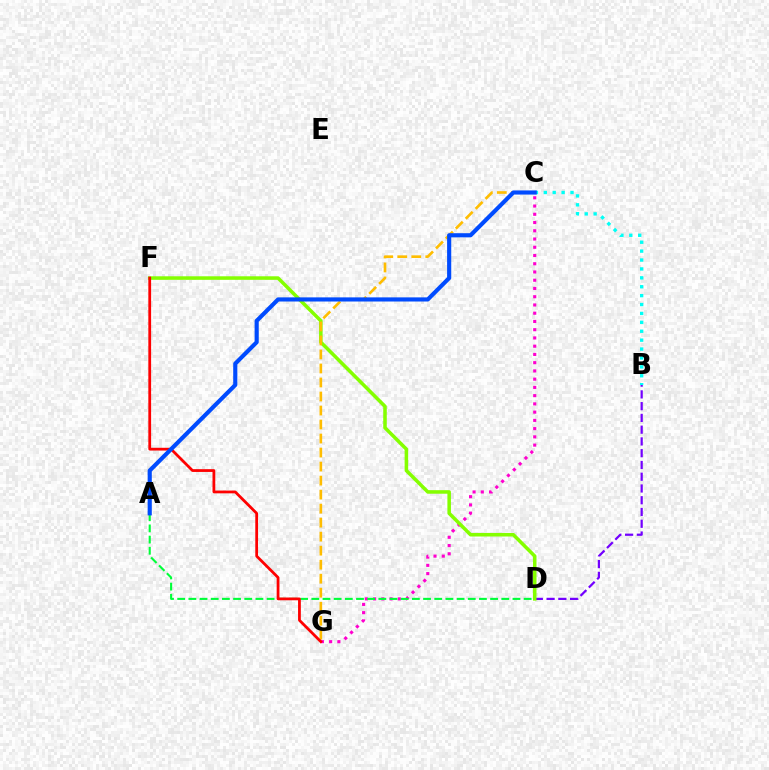{('B', 'D'): [{'color': '#7200ff', 'line_style': 'dashed', 'thickness': 1.6}], ('C', 'G'): [{'color': '#ff00cf', 'line_style': 'dotted', 'thickness': 2.24}, {'color': '#ffbd00', 'line_style': 'dashed', 'thickness': 1.9}], ('B', 'C'): [{'color': '#00fff6', 'line_style': 'dotted', 'thickness': 2.42}], ('A', 'D'): [{'color': '#00ff39', 'line_style': 'dashed', 'thickness': 1.52}], ('D', 'F'): [{'color': '#84ff00', 'line_style': 'solid', 'thickness': 2.55}], ('F', 'G'): [{'color': '#ff0000', 'line_style': 'solid', 'thickness': 2.0}], ('A', 'C'): [{'color': '#004bff', 'line_style': 'solid', 'thickness': 2.98}]}